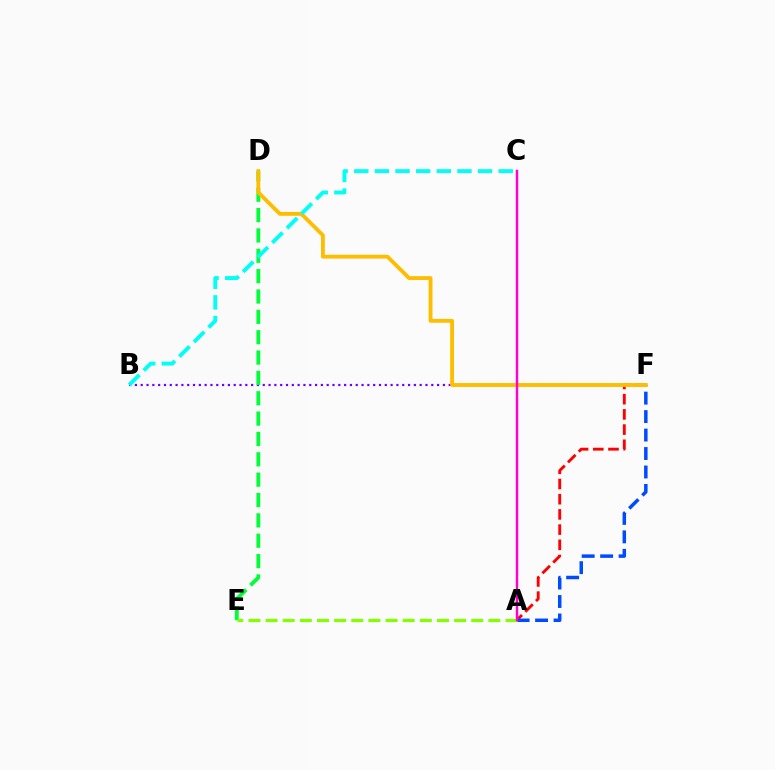{('B', 'F'): [{'color': '#7200ff', 'line_style': 'dotted', 'thickness': 1.58}], ('A', 'F'): [{'color': '#ff0000', 'line_style': 'dashed', 'thickness': 2.07}, {'color': '#004bff', 'line_style': 'dashed', 'thickness': 2.51}], ('D', 'E'): [{'color': '#00ff39', 'line_style': 'dashed', 'thickness': 2.76}], ('D', 'F'): [{'color': '#ffbd00', 'line_style': 'solid', 'thickness': 2.77}], ('A', 'E'): [{'color': '#84ff00', 'line_style': 'dashed', 'thickness': 2.33}], ('A', 'C'): [{'color': '#ff00cf', 'line_style': 'solid', 'thickness': 1.76}], ('B', 'C'): [{'color': '#00fff6', 'line_style': 'dashed', 'thickness': 2.8}]}